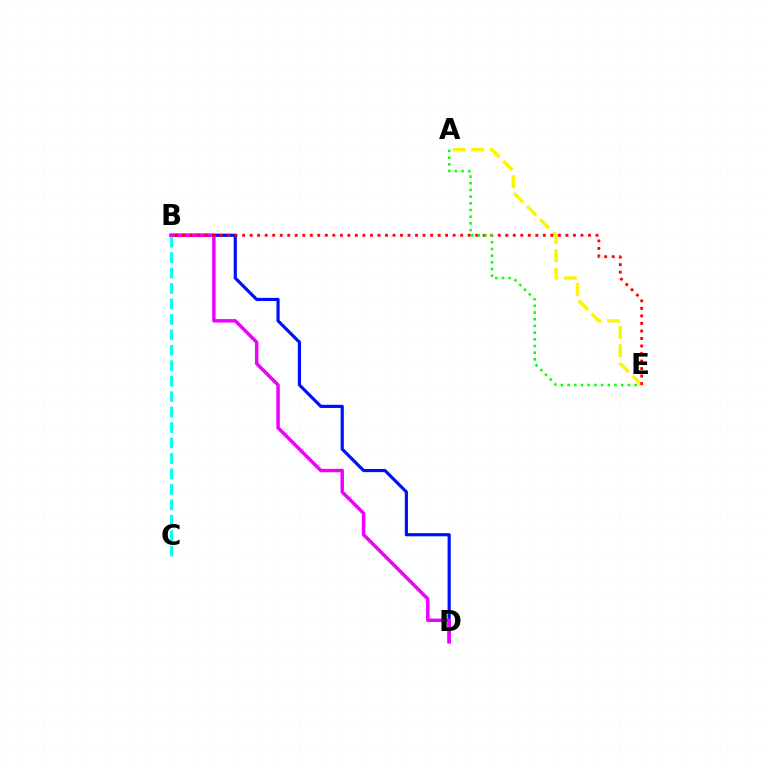{('B', 'D'): [{'color': '#0010ff', 'line_style': 'solid', 'thickness': 2.28}, {'color': '#ee00ff', 'line_style': 'solid', 'thickness': 2.49}], ('A', 'E'): [{'color': '#fcf500', 'line_style': 'dashed', 'thickness': 2.49}, {'color': '#08ff00', 'line_style': 'dotted', 'thickness': 1.82}], ('B', 'E'): [{'color': '#ff0000', 'line_style': 'dotted', 'thickness': 2.04}], ('B', 'C'): [{'color': '#00fff6', 'line_style': 'dashed', 'thickness': 2.1}]}